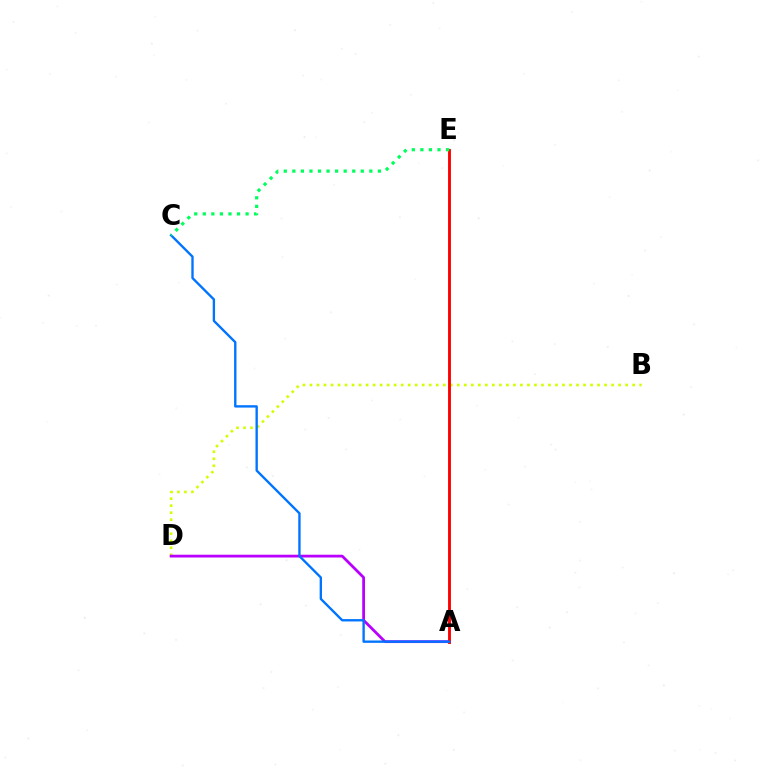{('B', 'D'): [{'color': '#d1ff00', 'line_style': 'dotted', 'thickness': 1.91}], ('A', 'D'): [{'color': '#b900ff', 'line_style': 'solid', 'thickness': 2.0}], ('A', 'E'): [{'color': '#ff0000', 'line_style': 'solid', 'thickness': 2.07}], ('A', 'C'): [{'color': '#0074ff', 'line_style': 'solid', 'thickness': 1.7}], ('C', 'E'): [{'color': '#00ff5c', 'line_style': 'dotted', 'thickness': 2.32}]}